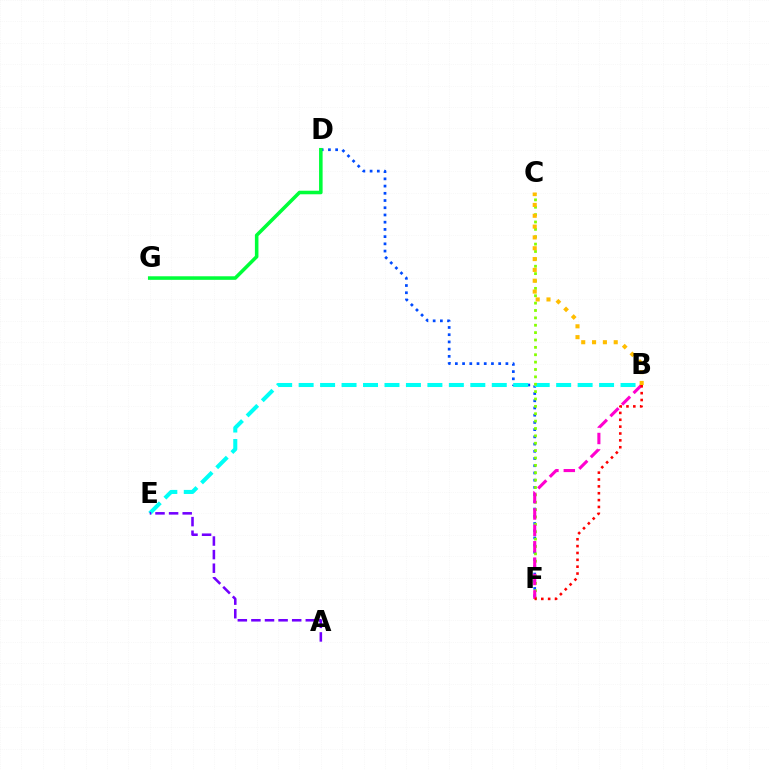{('D', 'F'): [{'color': '#004bff', 'line_style': 'dotted', 'thickness': 1.96}], ('B', 'E'): [{'color': '#00fff6', 'line_style': 'dashed', 'thickness': 2.92}], ('C', 'F'): [{'color': '#84ff00', 'line_style': 'dotted', 'thickness': 2.0}], ('B', 'F'): [{'color': '#ff00cf', 'line_style': 'dashed', 'thickness': 2.22}, {'color': '#ff0000', 'line_style': 'dotted', 'thickness': 1.86}], ('A', 'E'): [{'color': '#7200ff', 'line_style': 'dashed', 'thickness': 1.85}], ('B', 'C'): [{'color': '#ffbd00', 'line_style': 'dotted', 'thickness': 2.94}], ('D', 'G'): [{'color': '#00ff39', 'line_style': 'solid', 'thickness': 2.56}]}